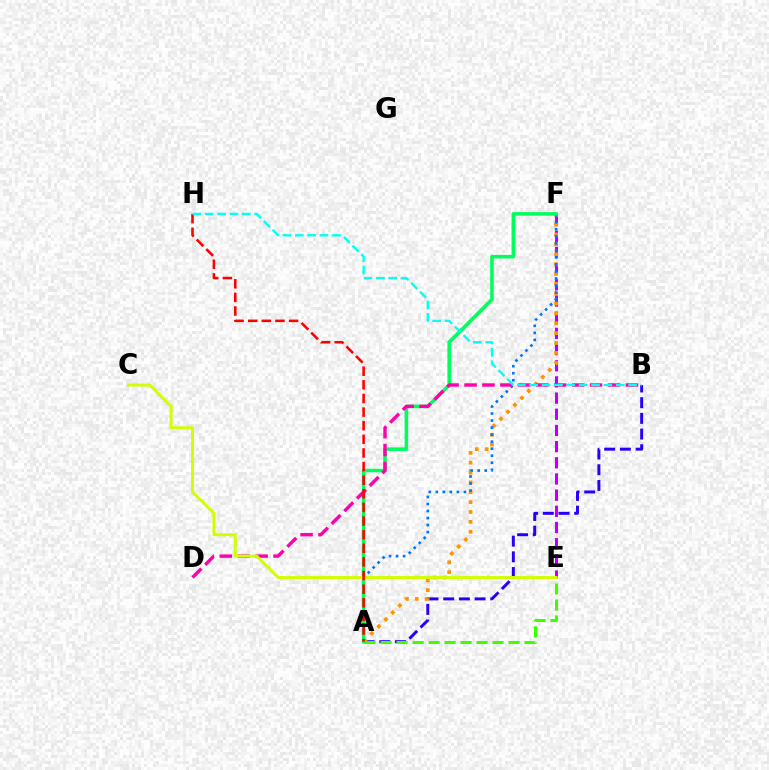{('A', 'B'): [{'color': '#2500ff', 'line_style': 'dashed', 'thickness': 2.13}], ('E', 'F'): [{'color': '#b900ff', 'line_style': 'dashed', 'thickness': 2.2}], ('A', 'E'): [{'color': '#3dff00', 'line_style': 'dashed', 'thickness': 2.17}], ('A', 'F'): [{'color': '#ff9400', 'line_style': 'dotted', 'thickness': 2.68}, {'color': '#0074ff', 'line_style': 'dotted', 'thickness': 1.91}, {'color': '#00ff5c', 'line_style': 'solid', 'thickness': 2.56}], ('B', 'D'): [{'color': '#ff00ac', 'line_style': 'dashed', 'thickness': 2.44}], ('C', 'E'): [{'color': '#d1ff00', 'line_style': 'solid', 'thickness': 2.1}], ('A', 'H'): [{'color': '#ff0000', 'line_style': 'dashed', 'thickness': 1.85}], ('B', 'H'): [{'color': '#00fff6', 'line_style': 'dashed', 'thickness': 1.68}]}